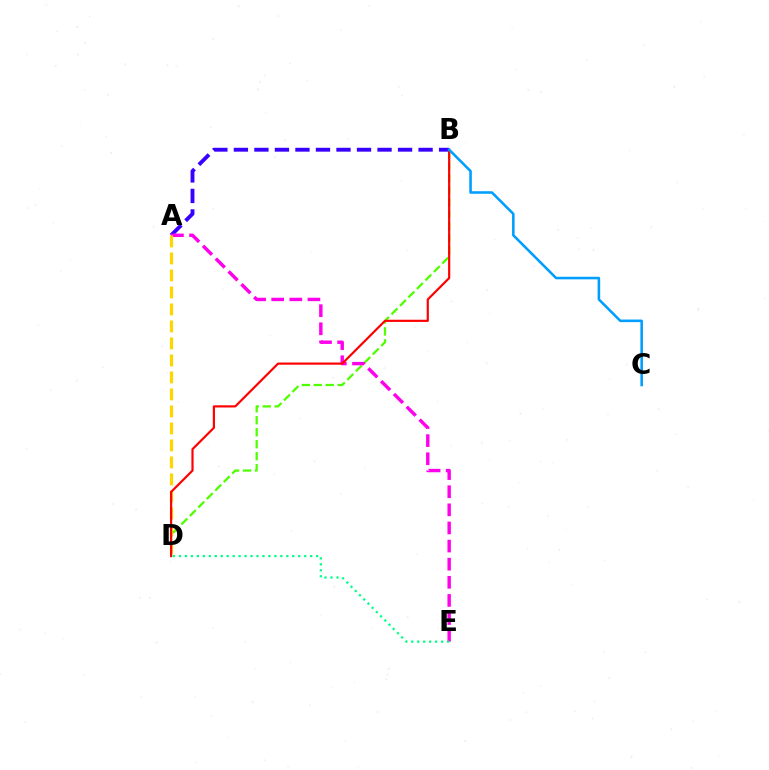{('A', 'B'): [{'color': '#3700ff', 'line_style': 'dashed', 'thickness': 2.79}], ('B', 'D'): [{'color': '#4fff00', 'line_style': 'dashed', 'thickness': 1.63}, {'color': '#ff0000', 'line_style': 'solid', 'thickness': 1.57}], ('A', 'E'): [{'color': '#ff00ed', 'line_style': 'dashed', 'thickness': 2.46}], ('A', 'D'): [{'color': '#ffd500', 'line_style': 'dashed', 'thickness': 2.31}], ('D', 'E'): [{'color': '#00ff86', 'line_style': 'dotted', 'thickness': 1.62}], ('B', 'C'): [{'color': '#009eff', 'line_style': 'solid', 'thickness': 1.85}]}